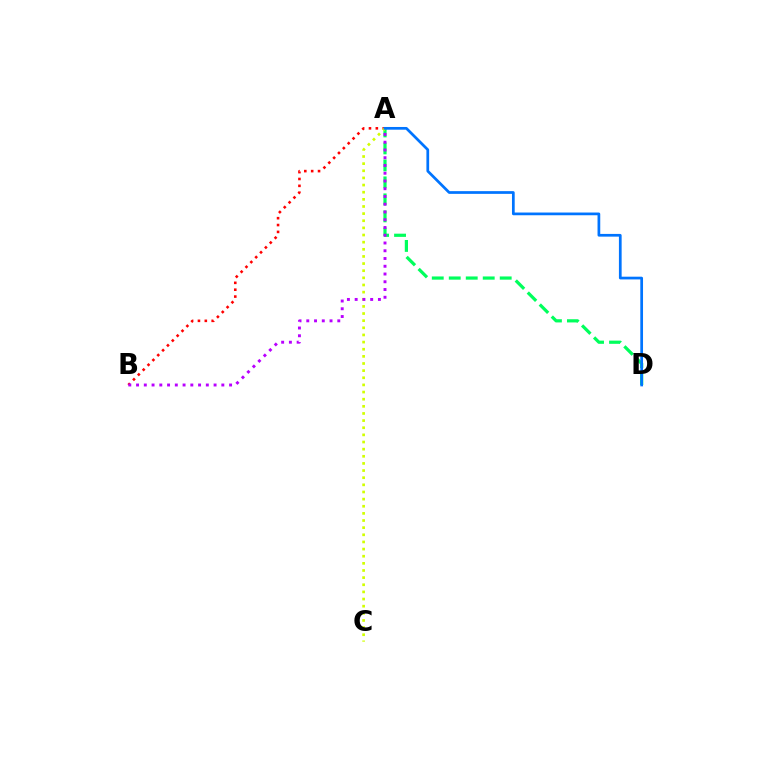{('A', 'D'): [{'color': '#00ff5c', 'line_style': 'dashed', 'thickness': 2.31}, {'color': '#0074ff', 'line_style': 'solid', 'thickness': 1.96}], ('A', 'B'): [{'color': '#ff0000', 'line_style': 'dotted', 'thickness': 1.87}, {'color': '#b900ff', 'line_style': 'dotted', 'thickness': 2.11}], ('A', 'C'): [{'color': '#d1ff00', 'line_style': 'dotted', 'thickness': 1.94}]}